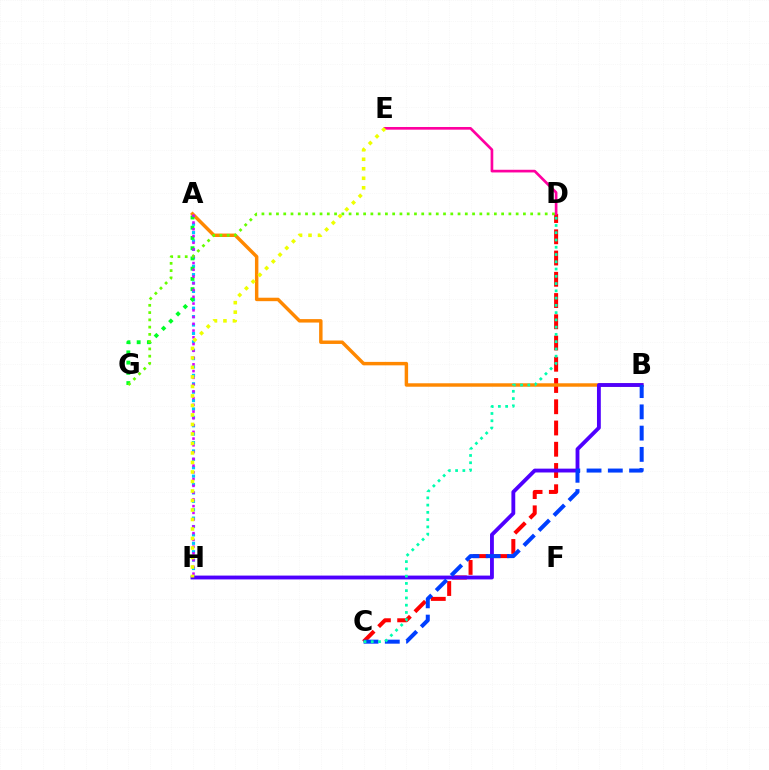{('C', 'D'): [{'color': '#ff0000', 'line_style': 'dashed', 'thickness': 2.89}, {'color': '#00ffaf', 'line_style': 'dotted', 'thickness': 1.97}], ('A', 'H'): [{'color': '#00c7ff', 'line_style': 'dotted', 'thickness': 2.28}, {'color': '#d600ff', 'line_style': 'dotted', 'thickness': 1.83}], ('A', 'B'): [{'color': '#ff8800', 'line_style': 'solid', 'thickness': 2.48}], ('A', 'G'): [{'color': '#00ff27', 'line_style': 'dotted', 'thickness': 2.78}], ('B', 'H'): [{'color': '#4f00ff', 'line_style': 'solid', 'thickness': 2.76}], ('B', 'C'): [{'color': '#003fff', 'line_style': 'dashed', 'thickness': 2.89}], ('D', 'E'): [{'color': '#ff00a0', 'line_style': 'solid', 'thickness': 1.93}], ('D', 'G'): [{'color': '#66ff00', 'line_style': 'dotted', 'thickness': 1.97}], ('E', 'H'): [{'color': '#eeff00', 'line_style': 'dotted', 'thickness': 2.58}]}